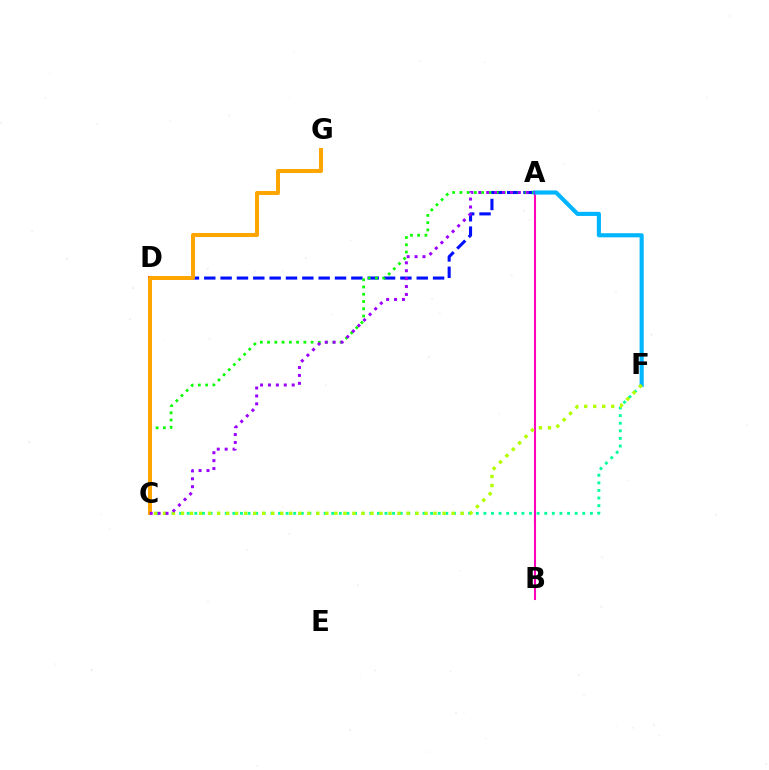{('A', 'B'): [{'color': '#ff00bd', 'line_style': 'solid', 'thickness': 1.5}], ('C', 'D'): [{'color': '#ff0000', 'line_style': 'solid', 'thickness': 2.77}], ('A', 'D'): [{'color': '#0010ff', 'line_style': 'dashed', 'thickness': 2.22}], ('A', 'C'): [{'color': '#08ff00', 'line_style': 'dotted', 'thickness': 1.97}, {'color': '#9b00ff', 'line_style': 'dotted', 'thickness': 2.15}], ('C', 'F'): [{'color': '#00ff9d', 'line_style': 'dotted', 'thickness': 2.07}, {'color': '#b3ff00', 'line_style': 'dotted', 'thickness': 2.45}], ('A', 'F'): [{'color': '#00b5ff', 'line_style': 'solid', 'thickness': 2.97}], ('C', 'G'): [{'color': '#ffa500', 'line_style': 'solid', 'thickness': 2.89}]}